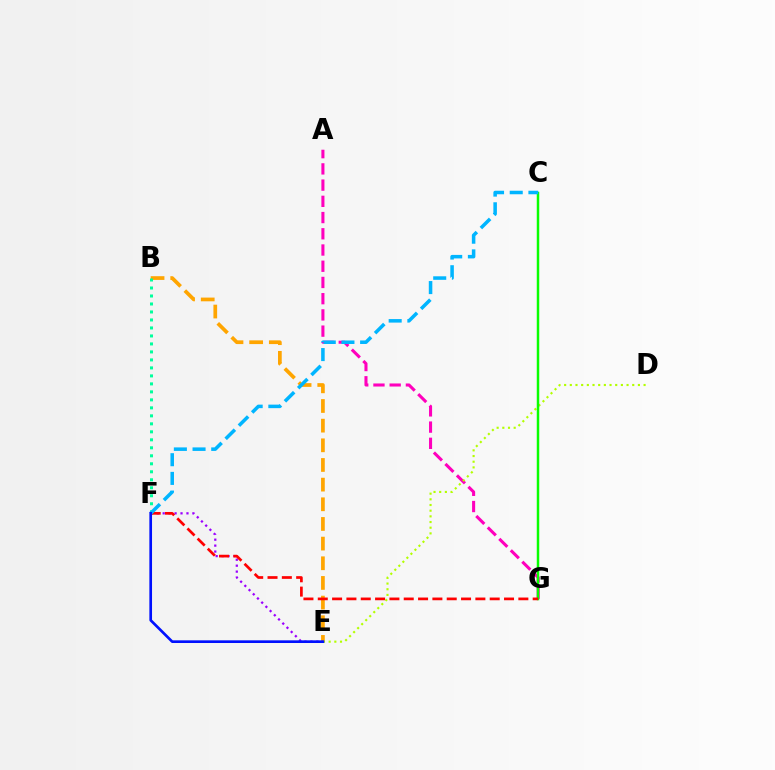{('A', 'G'): [{'color': '#ff00bd', 'line_style': 'dashed', 'thickness': 2.2}], ('B', 'E'): [{'color': '#ffa500', 'line_style': 'dashed', 'thickness': 2.67}], ('E', 'F'): [{'color': '#9b00ff', 'line_style': 'dotted', 'thickness': 1.61}, {'color': '#0010ff', 'line_style': 'solid', 'thickness': 1.92}], ('D', 'E'): [{'color': '#b3ff00', 'line_style': 'dotted', 'thickness': 1.54}], ('C', 'G'): [{'color': '#08ff00', 'line_style': 'solid', 'thickness': 1.79}], ('F', 'G'): [{'color': '#ff0000', 'line_style': 'dashed', 'thickness': 1.95}], ('B', 'F'): [{'color': '#00ff9d', 'line_style': 'dotted', 'thickness': 2.17}], ('C', 'F'): [{'color': '#00b5ff', 'line_style': 'dashed', 'thickness': 2.54}]}